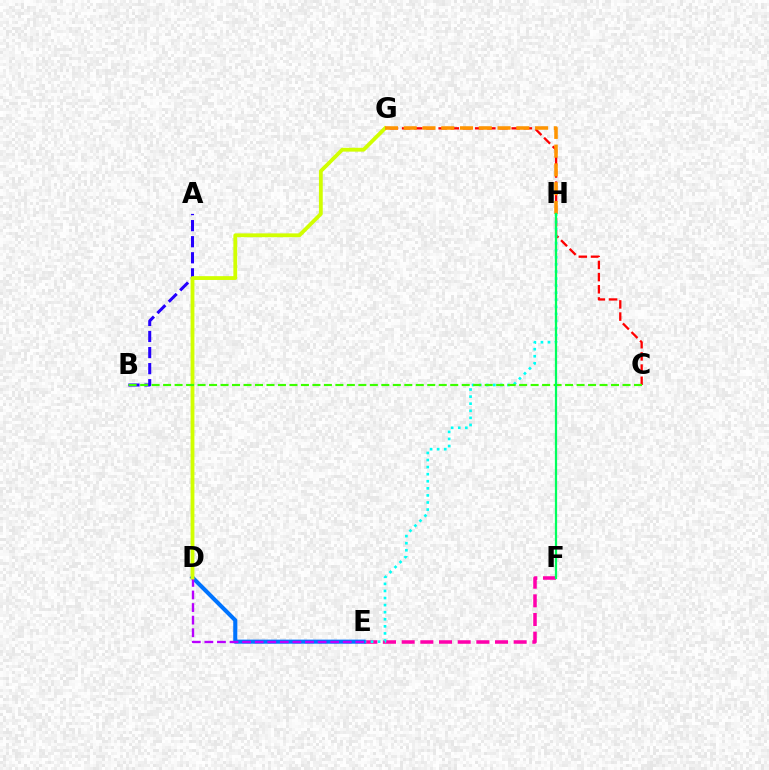{('C', 'G'): [{'color': '#ff0000', 'line_style': 'dashed', 'thickness': 1.65}], ('E', 'F'): [{'color': '#ff00ac', 'line_style': 'dashed', 'thickness': 2.54}], ('E', 'H'): [{'color': '#00fff6', 'line_style': 'dotted', 'thickness': 1.92}], ('D', 'E'): [{'color': '#0074ff', 'line_style': 'solid', 'thickness': 2.94}, {'color': '#b900ff', 'line_style': 'dashed', 'thickness': 1.71}], ('A', 'B'): [{'color': '#2500ff', 'line_style': 'dashed', 'thickness': 2.18}], ('D', 'G'): [{'color': '#d1ff00', 'line_style': 'solid', 'thickness': 2.74}], ('G', 'H'): [{'color': '#ff9400', 'line_style': 'dashed', 'thickness': 2.55}], ('B', 'C'): [{'color': '#3dff00', 'line_style': 'dashed', 'thickness': 1.56}], ('F', 'H'): [{'color': '#00ff5c', 'line_style': 'solid', 'thickness': 1.62}]}